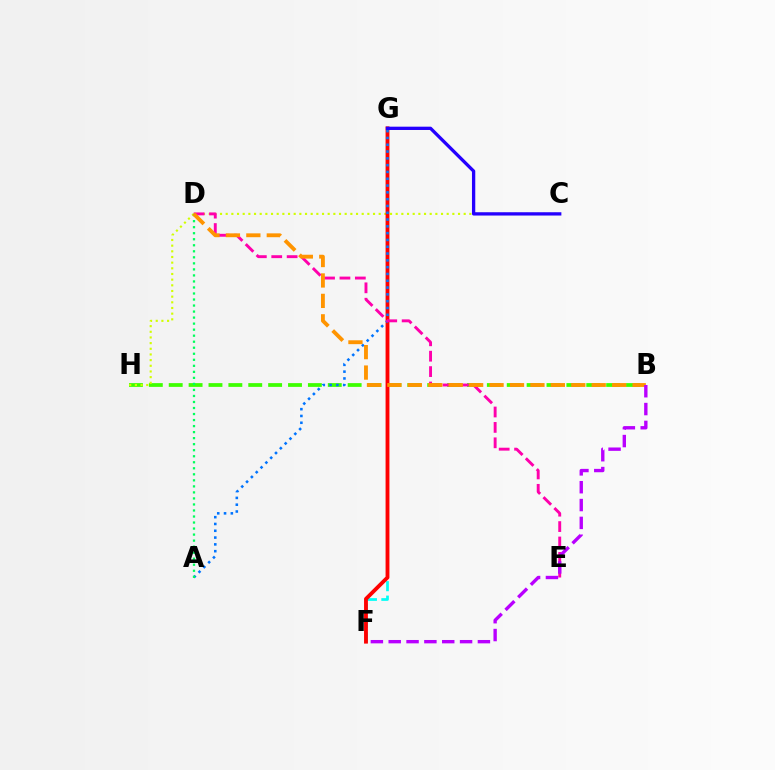{('F', 'G'): [{'color': '#00fff6', 'line_style': 'dashed', 'thickness': 1.96}, {'color': '#ff0000', 'line_style': 'solid', 'thickness': 2.77}], ('B', 'H'): [{'color': '#3dff00', 'line_style': 'dashed', 'thickness': 2.7}], ('C', 'H'): [{'color': '#d1ff00', 'line_style': 'dotted', 'thickness': 1.54}], ('A', 'G'): [{'color': '#0074ff', 'line_style': 'dotted', 'thickness': 1.85}], ('A', 'D'): [{'color': '#00ff5c', 'line_style': 'dotted', 'thickness': 1.64}], ('D', 'E'): [{'color': '#ff00ac', 'line_style': 'dashed', 'thickness': 2.09}], ('B', 'D'): [{'color': '#ff9400', 'line_style': 'dashed', 'thickness': 2.78}], ('C', 'G'): [{'color': '#2500ff', 'line_style': 'solid', 'thickness': 2.37}], ('B', 'F'): [{'color': '#b900ff', 'line_style': 'dashed', 'thickness': 2.42}]}